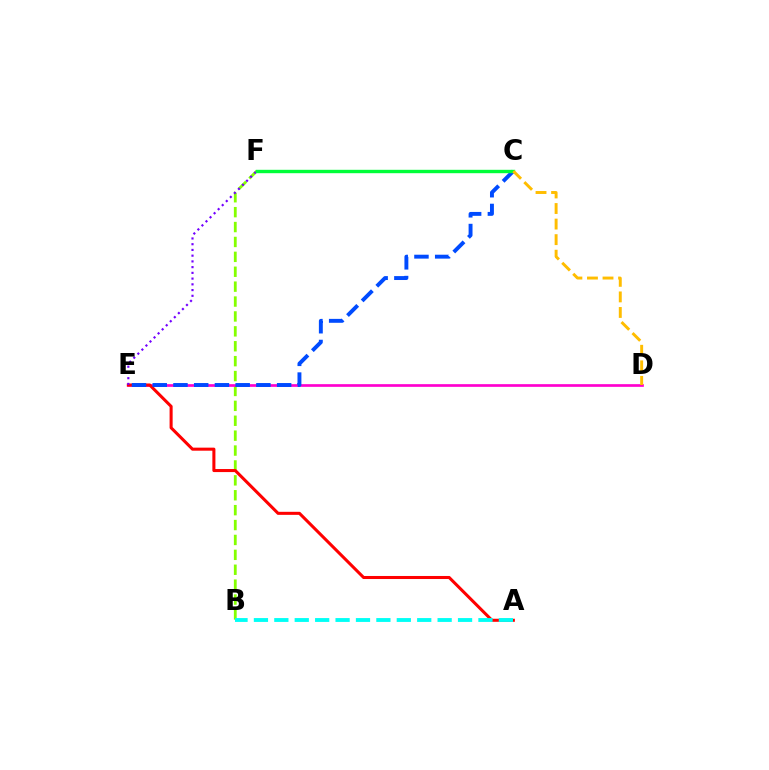{('B', 'F'): [{'color': '#84ff00', 'line_style': 'dashed', 'thickness': 2.02}], ('D', 'E'): [{'color': '#ff00cf', 'line_style': 'solid', 'thickness': 1.93}], ('A', 'E'): [{'color': '#ff0000', 'line_style': 'solid', 'thickness': 2.19}], ('C', 'E'): [{'color': '#004bff', 'line_style': 'dashed', 'thickness': 2.82}], ('E', 'F'): [{'color': '#7200ff', 'line_style': 'dotted', 'thickness': 1.56}], ('A', 'B'): [{'color': '#00fff6', 'line_style': 'dashed', 'thickness': 2.77}], ('C', 'F'): [{'color': '#00ff39', 'line_style': 'solid', 'thickness': 2.44}], ('C', 'D'): [{'color': '#ffbd00', 'line_style': 'dashed', 'thickness': 2.11}]}